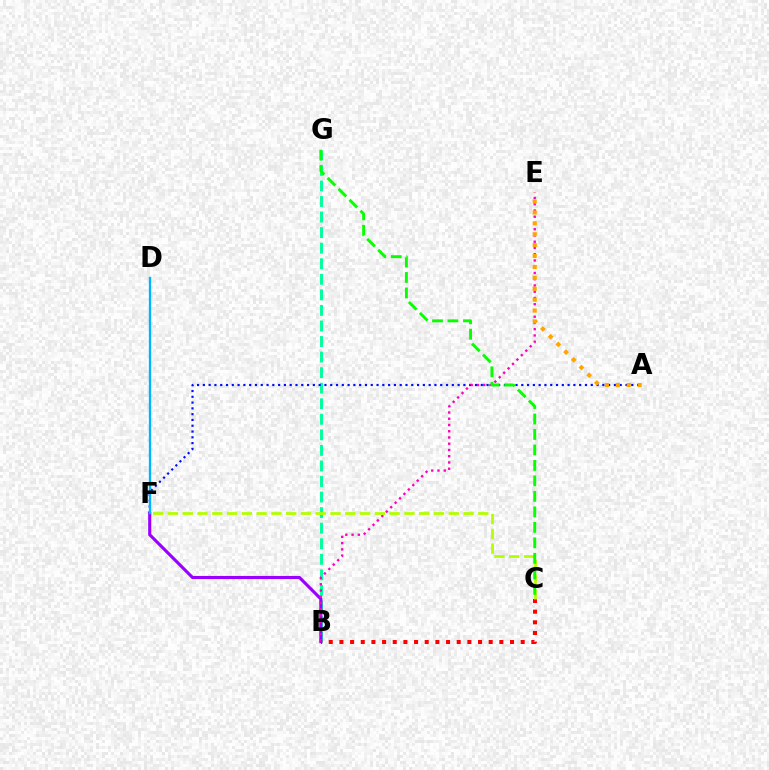{('B', 'G'): [{'color': '#00ff9d', 'line_style': 'dashed', 'thickness': 2.11}], ('B', 'F'): [{'color': '#9b00ff', 'line_style': 'solid', 'thickness': 2.24}], ('A', 'F'): [{'color': '#0010ff', 'line_style': 'dotted', 'thickness': 1.57}], ('D', 'F'): [{'color': '#00b5ff', 'line_style': 'solid', 'thickness': 1.67}], ('B', 'E'): [{'color': '#ff00bd', 'line_style': 'dotted', 'thickness': 1.7}], ('B', 'C'): [{'color': '#ff0000', 'line_style': 'dotted', 'thickness': 2.9}], ('C', 'F'): [{'color': '#b3ff00', 'line_style': 'dashed', 'thickness': 2.01}], ('C', 'G'): [{'color': '#08ff00', 'line_style': 'dashed', 'thickness': 2.1}], ('A', 'E'): [{'color': '#ffa500', 'line_style': 'dotted', 'thickness': 2.96}]}